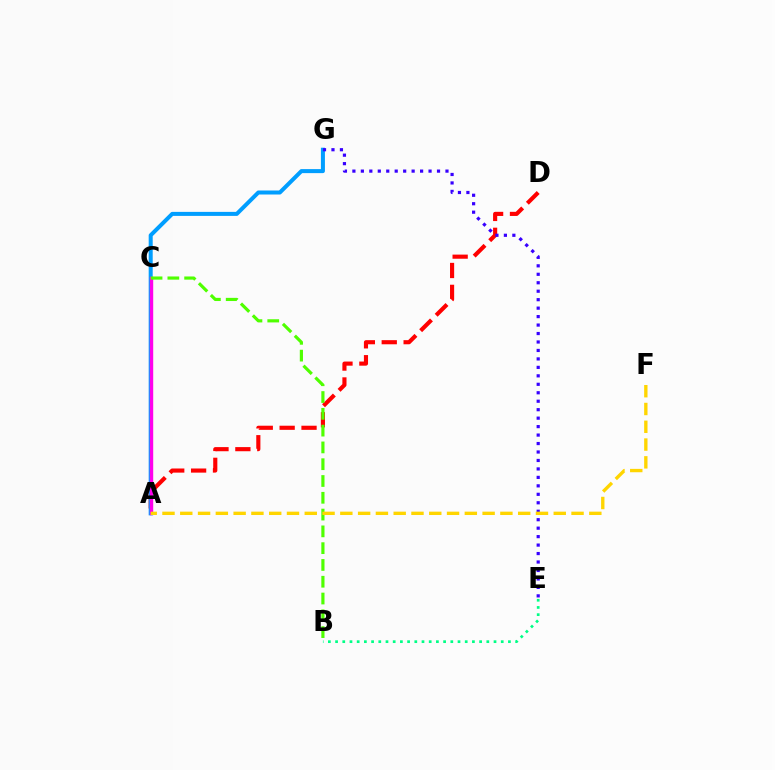{('A', 'D'): [{'color': '#ff0000', 'line_style': 'dashed', 'thickness': 2.97}], ('A', 'G'): [{'color': '#009eff', 'line_style': 'solid', 'thickness': 2.89}], ('E', 'G'): [{'color': '#3700ff', 'line_style': 'dotted', 'thickness': 2.3}], ('B', 'E'): [{'color': '#00ff86', 'line_style': 'dotted', 'thickness': 1.96}], ('A', 'C'): [{'color': '#ff00ed', 'line_style': 'solid', 'thickness': 2.46}], ('B', 'C'): [{'color': '#4fff00', 'line_style': 'dashed', 'thickness': 2.28}], ('A', 'F'): [{'color': '#ffd500', 'line_style': 'dashed', 'thickness': 2.42}]}